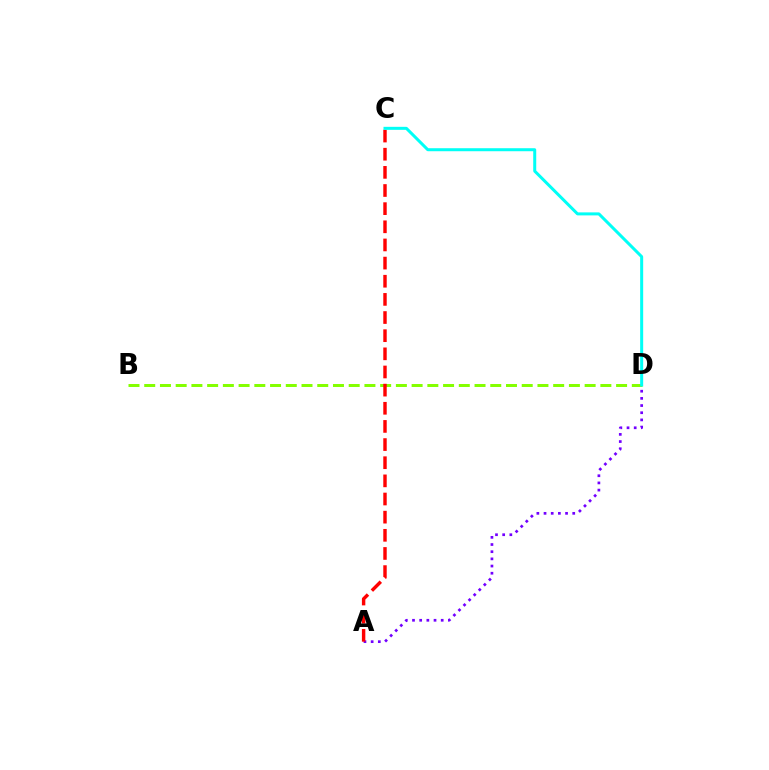{('B', 'D'): [{'color': '#84ff00', 'line_style': 'dashed', 'thickness': 2.14}], ('A', 'D'): [{'color': '#7200ff', 'line_style': 'dotted', 'thickness': 1.95}], ('A', 'C'): [{'color': '#ff0000', 'line_style': 'dashed', 'thickness': 2.47}], ('C', 'D'): [{'color': '#00fff6', 'line_style': 'solid', 'thickness': 2.17}]}